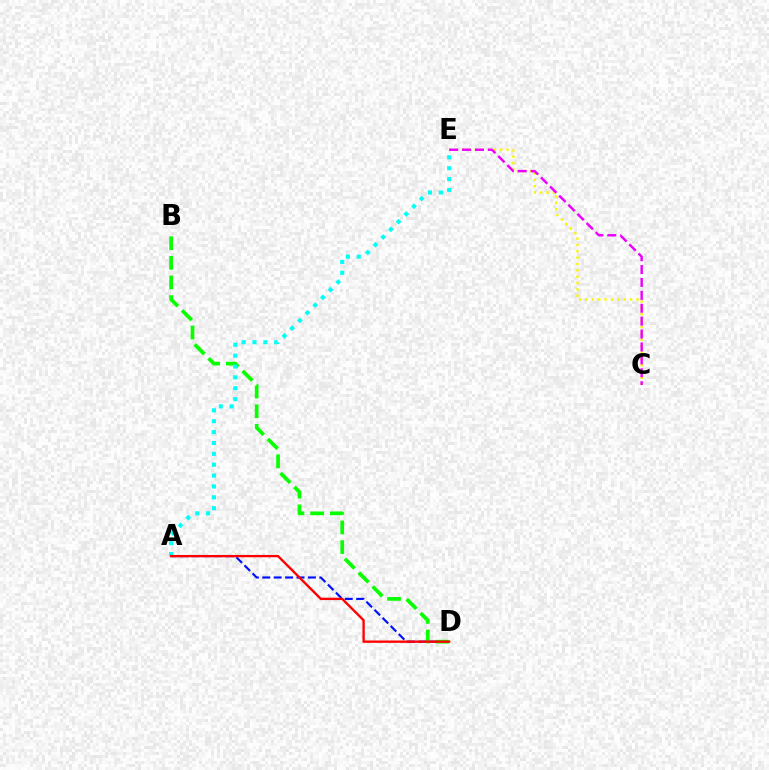{('A', 'D'): [{'color': '#0010ff', 'line_style': 'dashed', 'thickness': 1.55}, {'color': '#ff0000', 'line_style': 'solid', 'thickness': 1.69}], ('C', 'E'): [{'color': '#fcf500', 'line_style': 'dotted', 'thickness': 1.73}, {'color': '#ee00ff', 'line_style': 'dashed', 'thickness': 1.75}], ('B', 'D'): [{'color': '#08ff00', 'line_style': 'dashed', 'thickness': 2.67}], ('A', 'E'): [{'color': '#00fff6', 'line_style': 'dotted', 'thickness': 2.95}]}